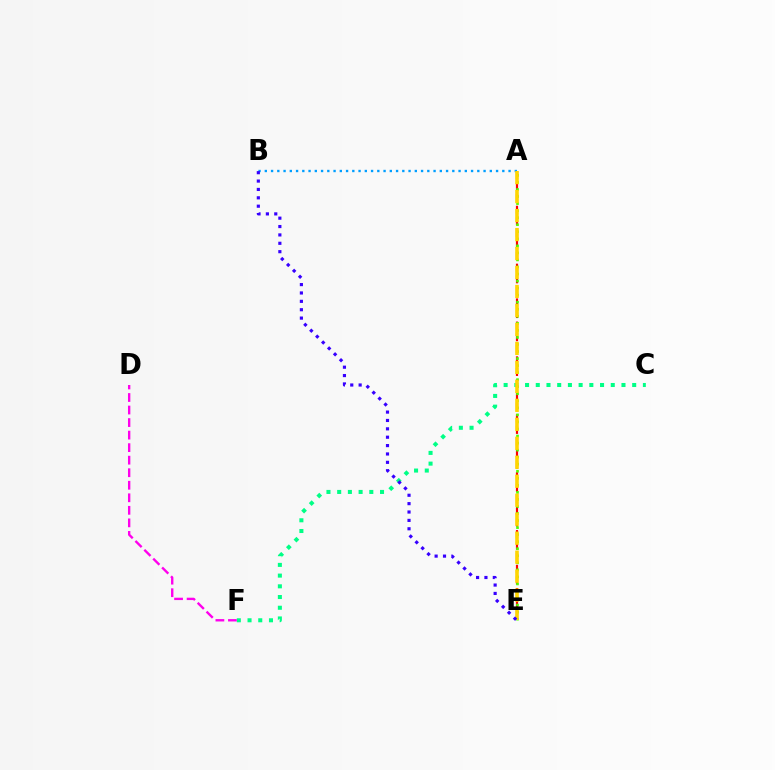{('A', 'E'): [{'color': '#ff0000', 'line_style': 'dashed', 'thickness': 1.57}, {'color': '#4fff00', 'line_style': 'dotted', 'thickness': 1.91}, {'color': '#ffd500', 'line_style': 'dashed', 'thickness': 2.58}], ('A', 'B'): [{'color': '#009eff', 'line_style': 'dotted', 'thickness': 1.7}], ('C', 'F'): [{'color': '#00ff86', 'line_style': 'dotted', 'thickness': 2.91}], ('D', 'F'): [{'color': '#ff00ed', 'line_style': 'dashed', 'thickness': 1.7}], ('B', 'E'): [{'color': '#3700ff', 'line_style': 'dotted', 'thickness': 2.28}]}